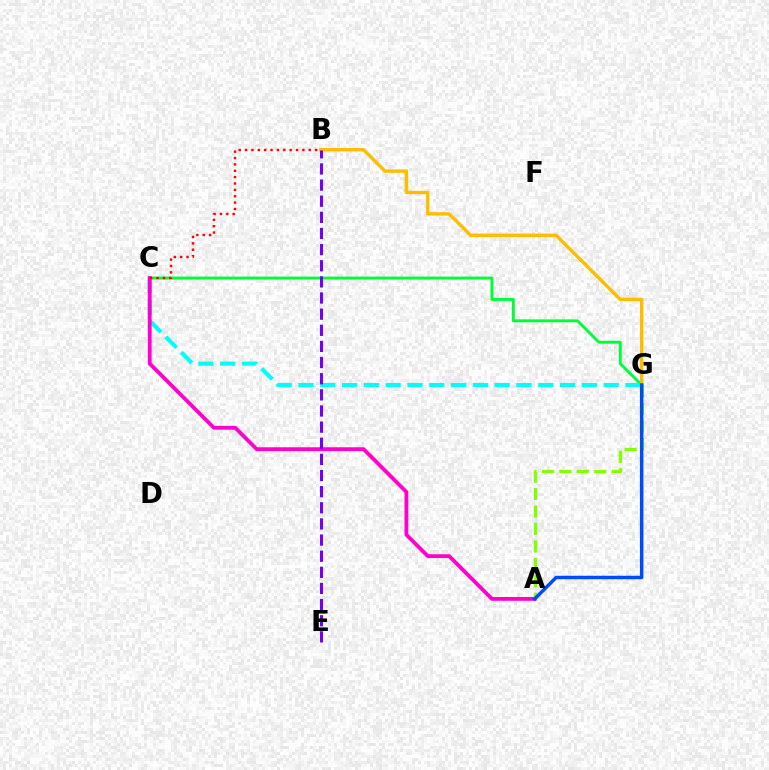{('C', 'G'): [{'color': '#00ff39', 'line_style': 'solid', 'thickness': 2.1}, {'color': '#00fff6', 'line_style': 'dashed', 'thickness': 2.96}], ('B', 'G'): [{'color': '#ffbd00', 'line_style': 'solid', 'thickness': 2.43}], ('A', 'C'): [{'color': '#ff00cf', 'line_style': 'solid', 'thickness': 2.74}], ('A', 'G'): [{'color': '#84ff00', 'line_style': 'dashed', 'thickness': 2.37}, {'color': '#004bff', 'line_style': 'solid', 'thickness': 2.5}], ('B', 'C'): [{'color': '#ff0000', 'line_style': 'dotted', 'thickness': 1.73}], ('B', 'E'): [{'color': '#7200ff', 'line_style': 'dashed', 'thickness': 2.19}]}